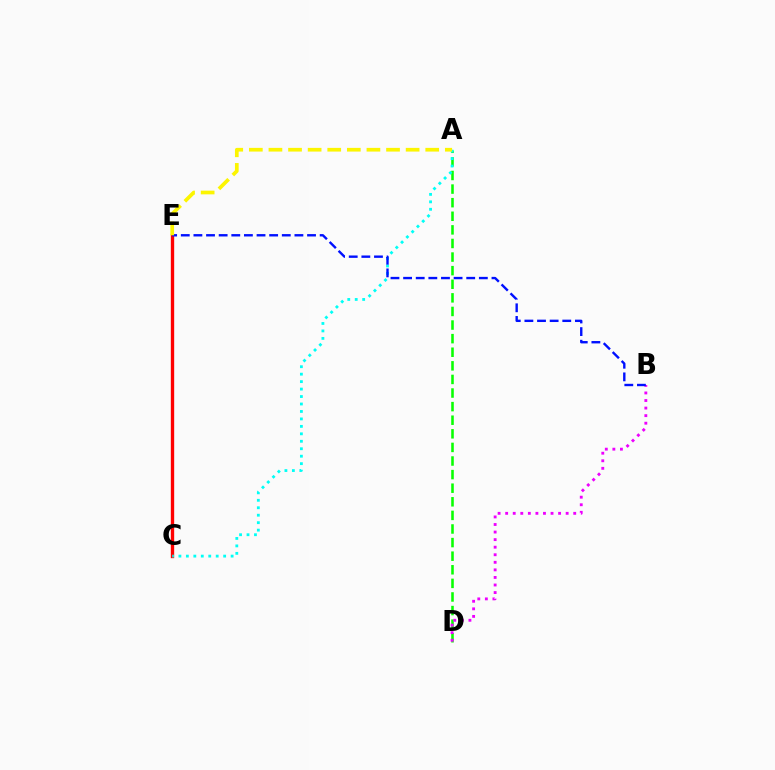{('C', 'E'): [{'color': '#ff0000', 'line_style': 'solid', 'thickness': 2.41}], ('A', 'D'): [{'color': '#08ff00', 'line_style': 'dashed', 'thickness': 1.85}], ('B', 'D'): [{'color': '#ee00ff', 'line_style': 'dotted', 'thickness': 2.05}], ('A', 'C'): [{'color': '#00fff6', 'line_style': 'dotted', 'thickness': 2.03}], ('B', 'E'): [{'color': '#0010ff', 'line_style': 'dashed', 'thickness': 1.72}], ('A', 'E'): [{'color': '#fcf500', 'line_style': 'dashed', 'thickness': 2.66}]}